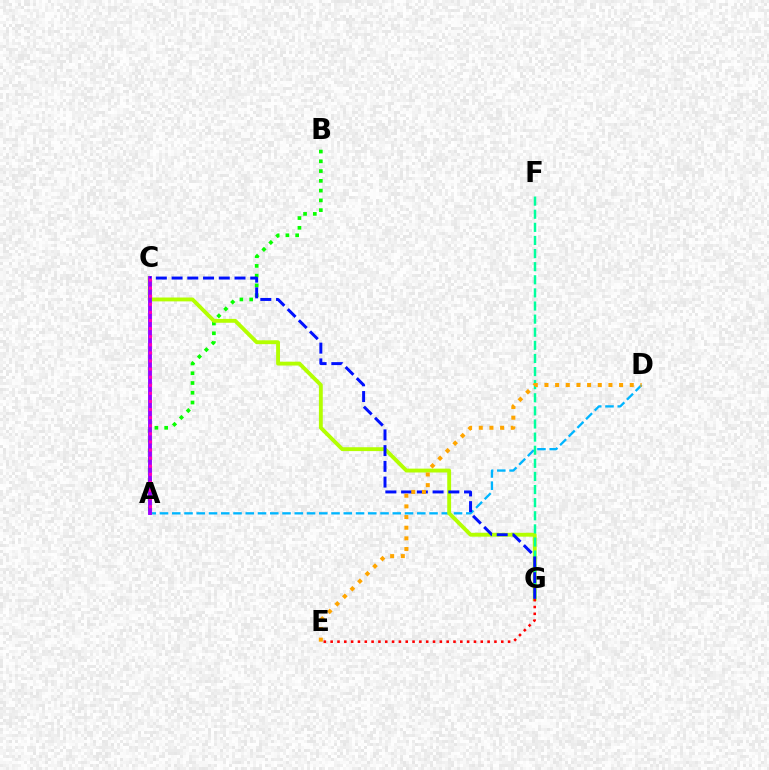{('A', 'D'): [{'color': '#00b5ff', 'line_style': 'dashed', 'thickness': 1.66}], ('A', 'B'): [{'color': '#08ff00', 'line_style': 'dotted', 'thickness': 2.65}], ('C', 'G'): [{'color': '#b3ff00', 'line_style': 'solid', 'thickness': 2.78}, {'color': '#0010ff', 'line_style': 'dashed', 'thickness': 2.14}], ('F', 'G'): [{'color': '#00ff9d', 'line_style': 'dashed', 'thickness': 1.78}], ('A', 'C'): [{'color': '#9b00ff', 'line_style': 'solid', 'thickness': 2.79}, {'color': '#ff00bd', 'line_style': 'dotted', 'thickness': 2.2}], ('D', 'E'): [{'color': '#ffa500', 'line_style': 'dotted', 'thickness': 2.9}], ('E', 'G'): [{'color': '#ff0000', 'line_style': 'dotted', 'thickness': 1.85}]}